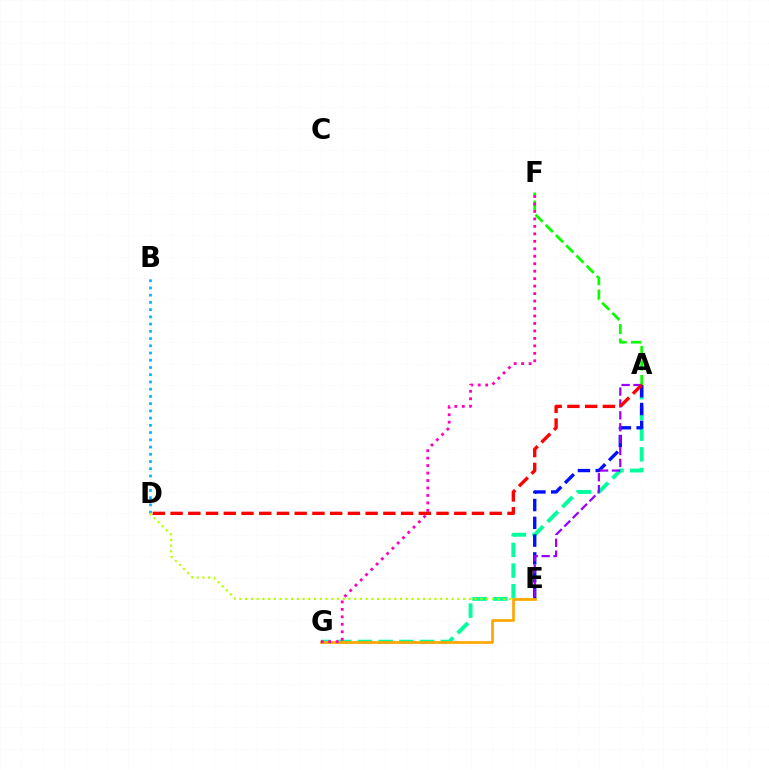{('A', 'G'): [{'color': '#00ff9d', 'line_style': 'dashed', 'thickness': 2.81}], ('A', 'E'): [{'color': '#0010ff', 'line_style': 'dashed', 'thickness': 2.42}, {'color': '#9b00ff', 'line_style': 'dashed', 'thickness': 1.62}], ('B', 'D'): [{'color': '#00b5ff', 'line_style': 'dotted', 'thickness': 1.97}], ('D', 'E'): [{'color': '#b3ff00', 'line_style': 'dotted', 'thickness': 1.56}], ('E', 'G'): [{'color': '#ffa500', 'line_style': 'solid', 'thickness': 1.93}], ('A', 'F'): [{'color': '#08ff00', 'line_style': 'dashed', 'thickness': 1.96}], ('F', 'G'): [{'color': '#ff00bd', 'line_style': 'dotted', 'thickness': 2.03}], ('A', 'D'): [{'color': '#ff0000', 'line_style': 'dashed', 'thickness': 2.41}]}